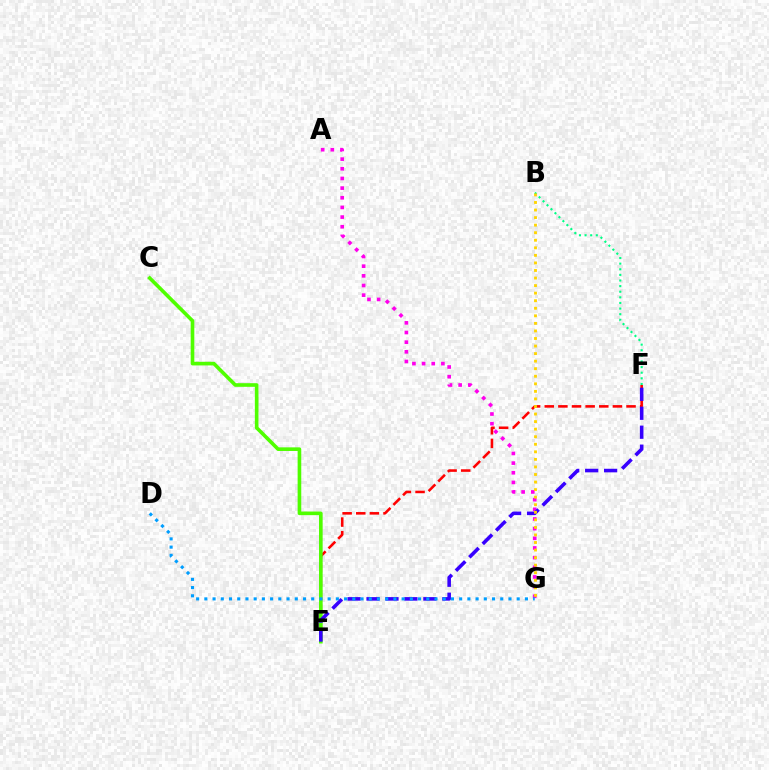{('B', 'F'): [{'color': '#00ff86', 'line_style': 'dotted', 'thickness': 1.53}], ('A', 'G'): [{'color': '#ff00ed', 'line_style': 'dotted', 'thickness': 2.62}], ('E', 'F'): [{'color': '#ff0000', 'line_style': 'dashed', 'thickness': 1.85}, {'color': '#3700ff', 'line_style': 'dashed', 'thickness': 2.58}], ('C', 'E'): [{'color': '#4fff00', 'line_style': 'solid', 'thickness': 2.61}], ('D', 'G'): [{'color': '#009eff', 'line_style': 'dotted', 'thickness': 2.23}], ('B', 'G'): [{'color': '#ffd500', 'line_style': 'dotted', 'thickness': 2.05}]}